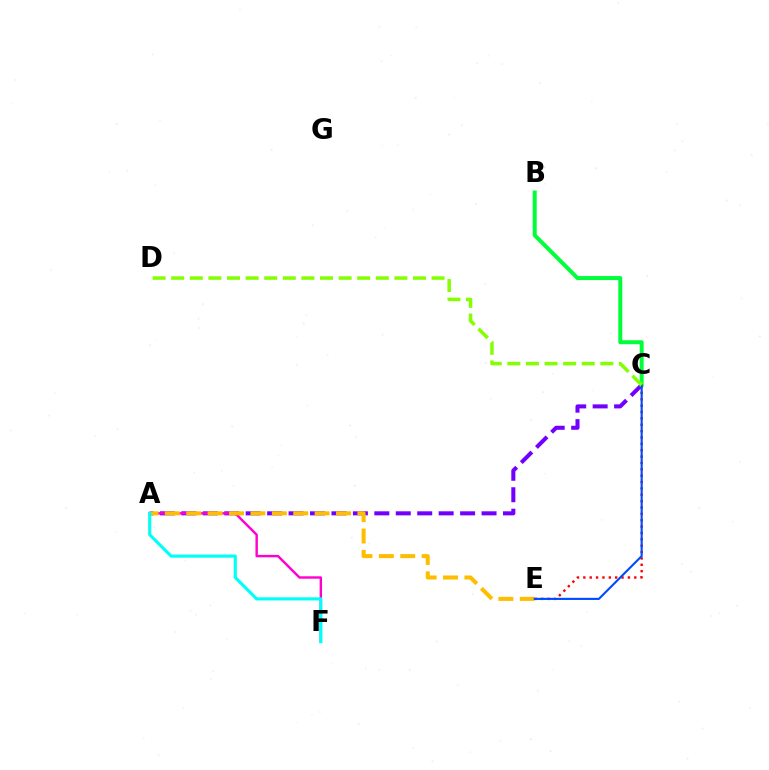{('A', 'C'): [{'color': '#7200ff', 'line_style': 'dashed', 'thickness': 2.91}], ('A', 'F'): [{'color': '#ff00cf', 'line_style': 'solid', 'thickness': 1.74}, {'color': '#00fff6', 'line_style': 'solid', 'thickness': 2.24}], ('C', 'E'): [{'color': '#ff0000', 'line_style': 'dotted', 'thickness': 1.73}, {'color': '#004bff', 'line_style': 'solid', 'thickness': 1.53}], ('B', 'C'): [{'color': '#00ff39', 'line_style': 'solid', 'thickness': 2.87}], ('A', 'E'): [{'color': '#ffbd00', 'line_style': 'dashed', 'thickness': 2.91}], ('C', 'D'): [{'color': '#84ff00', 'line_style': 'dashed', 'thickness': 2.53}]}